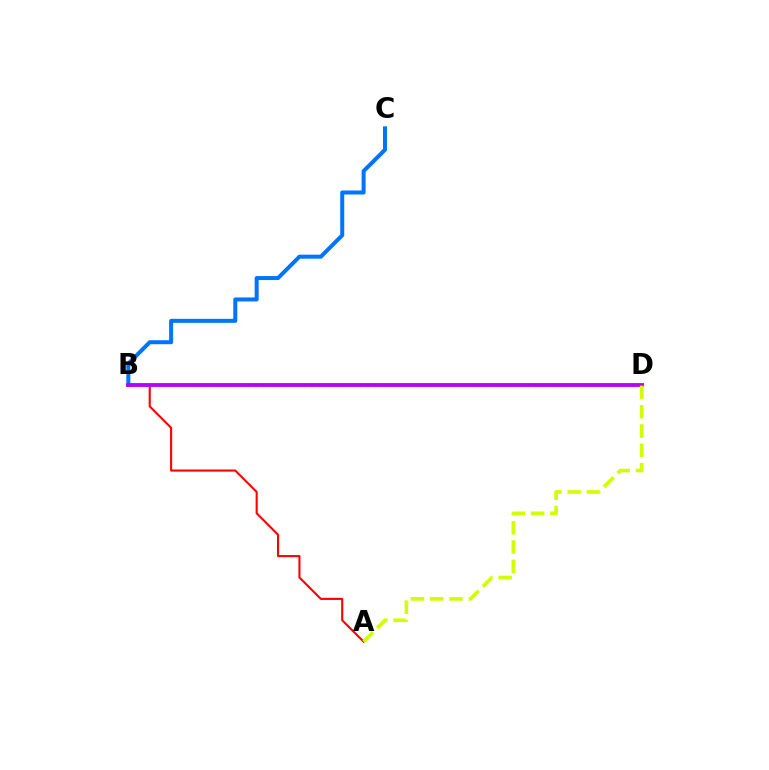{('B', 'D'): [{'color': '#00ff5c', 'line_style': 'dotted', 'thickness': 1.9}, {'color': '#b900ff', 'line_style': 'solid', 'thickness': 2.76}], ('A', 'B'): [{'color': '#ff0000', 'line_style': 'solid', 'thickness': 1.52}], ('B', 'C'): [{'color': '#0074ff', 'line_style': 'solid', 'thickness': 2.89}], ('A', 'D'): [{'color': '#d1ff00', 'line_style': 'dashed', 'thickness': 2.62}]}